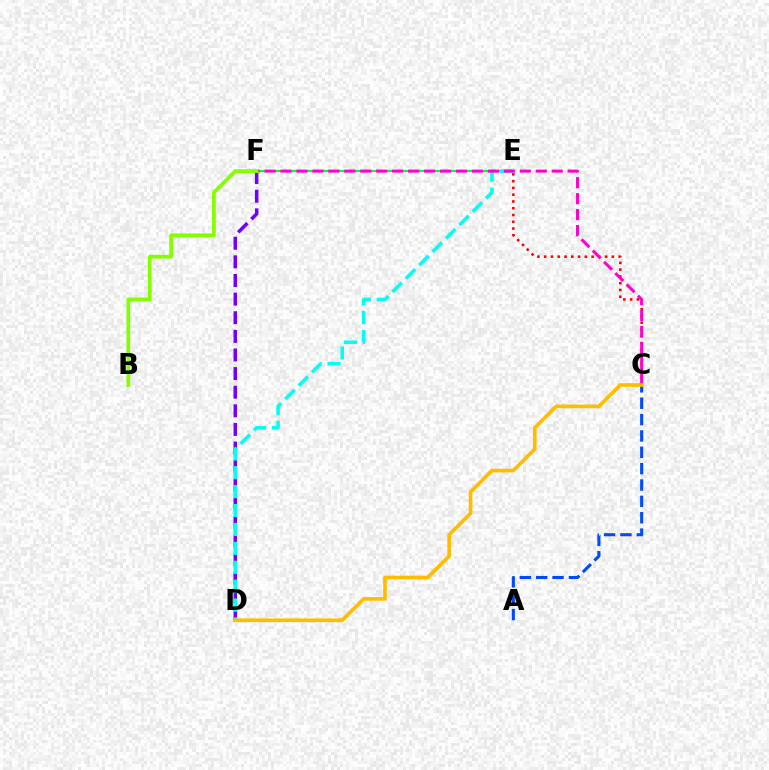{('D', 'F'): [{'color': '#7200ff', 'line_style': 'dashed', 'thickness': 2.53}], ('A', 'C'): [{'color': '#004bff', 'line_style': 'dashed', 'thickness': 2.22}], ('E', 'F'): [{'color': '#00ff39', 'line_style': 'solid', 'thickness': 1.51}], ('C', 'E'): [{'color': '#ff0000', 'line_style': 'dotted', 'thickness': 1.84}], ('D', 'E'): [{'color': '#00fff6', 'line_style': 'dashed', 'thickness': 2.57}], ('C', 'F'): [{'color': '#ff00cf', 'line_style': 'dashed', 'thickness': 2.17}], ('B', 'F'): [{'color': '#84ff00', 'line_style': 'solid', 'thickness': 2.68}], ('C', 'D'): [{'color': '#ffbd00', 'line_style': 'solid', 'thickness': 2.63}]}